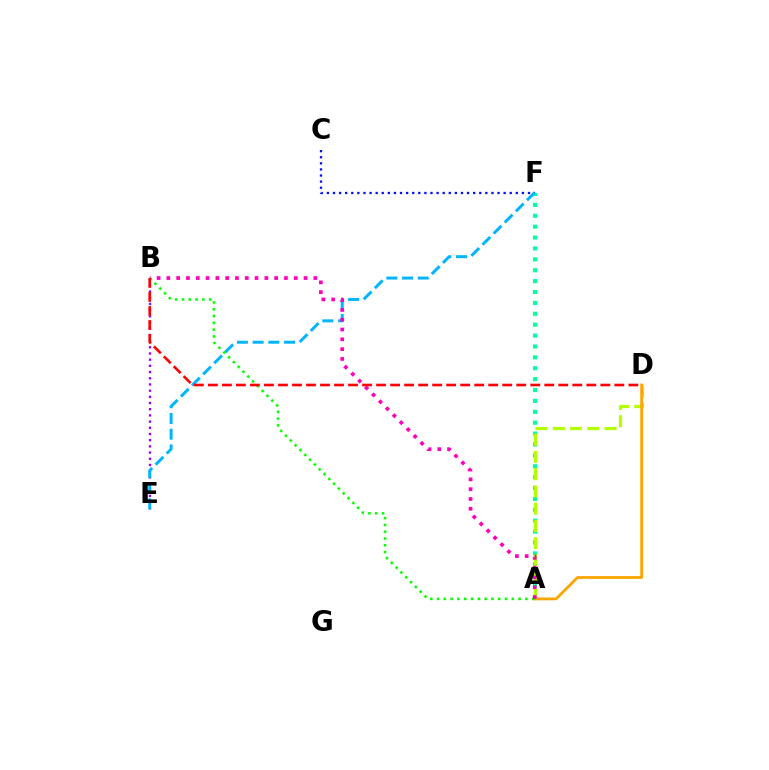{('A', 'F'): [{'color': '#00ff9d', 'line_style': 'dotted', 'thickness': 2.96}], ('B', 'E'): [{'color': '#9b00ff', 'line_style': 'dotted', 'thickness': 1.68}], ('C', 'F'): [{'color': '#0010ff', 'line_style': 'dotted', 'thickness': 1.66}], ('A', 'D'): [{'color': '#b3ff00', 'line_style': 'dashed', 'thickness': 2.34}, {'color': '#ffa500', 'line_style': 'solid', 'thickness': 2.03}], ('E', 'F'): [{'color': '#00b5ff', 'line_style': 'dashed', 'thickness': 2.13}], ('A', 'B'): [{'color': '#08ff00', 'line_style': 'dotted', 'thickness': 1.85}, {'color': '#ff00bd', 'line_style': 'dotted', 'thickness': 2.66}], ('B', 'D'): [{'color': '#ff0000', 'line_style': 'dashed', 'thickness': 1.9}]}